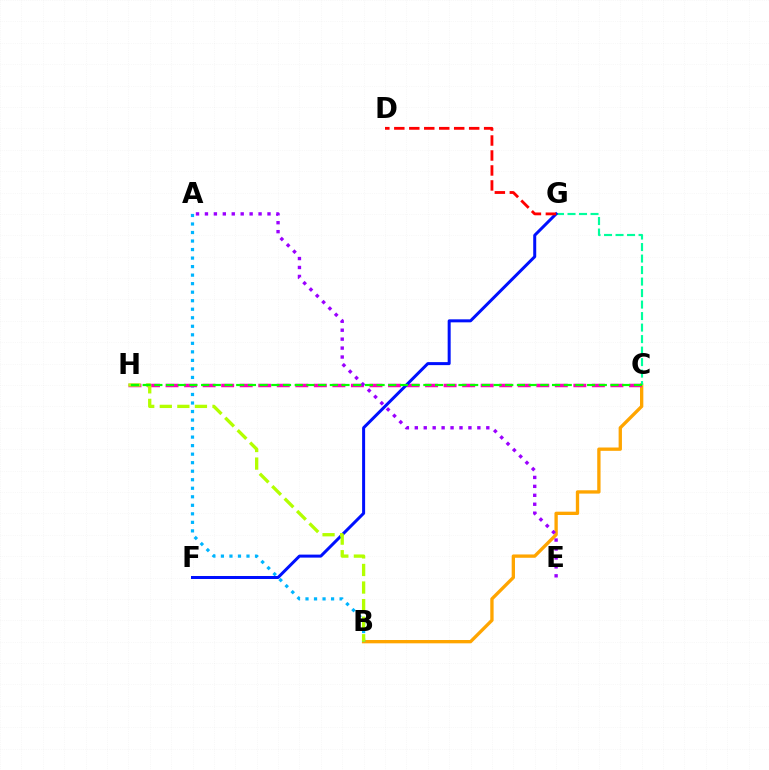{('B', 'C'): [{'color': '#ffa500', 'line_style': 'solid', 'thickness': 2.39}], ('A', 'B'): [{'color': '#00b5ff', 'line_style': 'dotted', 'thickness': 2.32}], ('C', 'H'): [{'color': '#ff00bd', 'line_style': 'dashed', 'thickness': 2.52}, {'color': '#08ff00', 'line_style': 'dashed', 'thickness': 1.59}], ('C', 'G'): [{'color': '#00ff9d', 'line_style': 'dashed', 'thickness': 1.56}], ('F', 'G'): [{'color': '#0010ff', 'line_style': 'solid', 'thickness': 2.16}], ('B', 'H'): [{'color': '#b3ff00', 'line_style': 'dashed', 'thickness': 2.39}], ('A', 'E'): [{'color': '#9b00ff', 'line_style': 'dotted', 'thickness': 2.43}], ('D', 'G'): [{'color': '#ff0000', 'line_style': 'dashed', 'thickness': 2.03}]}